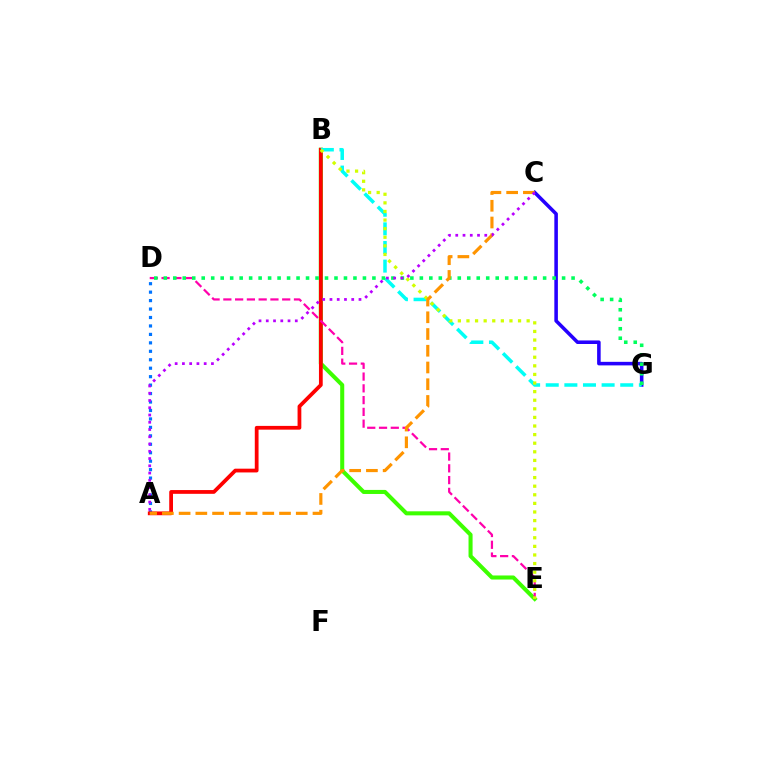{('B', 'E'): [{'color': '#3dff00', 'line_style': 'solid', 'thickness': 2.92}, {'color': '#d1ff00', 'line_style': 'dotted', 'thickness': 2.34}], ('C', 'G'): [{'color': '#2500ff', 'line_style': 'solid', 'thickness': 2.56}], ('A', 'D'): [{'color': '#0074ff', 'line_style': 'dotted', 'thickness': 2.3}], ('A', 'B'): [{'color': '#ff0000', 'line_style': 'solid', 'thickness': 2.71}], ('B', 'G'): [{'color': '#00fff6', 'line_style': 'dashed', 'thickness': 2.53}], ('D', 'E'): [{'color': '#ff00ac', 'line_style': 'dashed', 'thickness': 1.6}], ('D', 'G'): [{'color': '#00ff5c', 'line_style': 'dotted', 'thickness': 2.58}], ('A', 'C'): [{'color': '#ff9400', 'line_style': 'dashed', 'thickness': 2.27}, {'color': '#b900ff', 'line_style': 'dotted', 'thickness': 1.97}]}